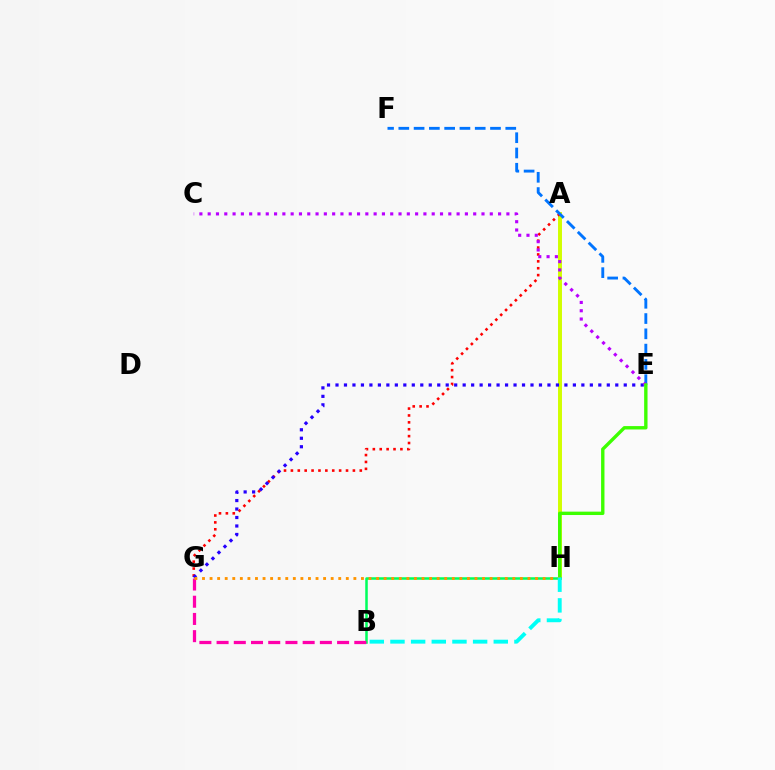{('A', 'H'): [{'color': '#d1ff00', 'line_style': 'solid', 'thickness': 2.84}], ('A', 'G'): [{'color': '#ff0000', 'line_style': 'dotted', 'thickness': 1.87}], ('E', 'F'): [{'color': '#0074ff', 'line_style': 'dashed', 'thickness': 2.08}], ('E', 'G'): [{'color': '#2500ff', 'line_style': 'dotted', 'thickness': 2.3}], ('C', 'E'): [{'color': '#b900ff', 'line_style': 'dotted', 'thickness': 2.25}], ('E', 'H'): [{'color': '#3dff00', 'line_style': 'solid', 'thickness': 2.43}], ('B', 'H'): [{'color': '#00ff5c', 'line_style': 'solid', 'thickness': 1.81}, {'color': '#00fff6', 'line_style': 'dashed', 'thickness': 2.81}], ('B', 'G'): [{'color': '#ff00ac', 'line_style': 'dashed', 'thickness': 2.34}], ('G', 'H'): [{'color': '#ff9400', 'line_style': 'dotted', 'thickness': 2.06}]}